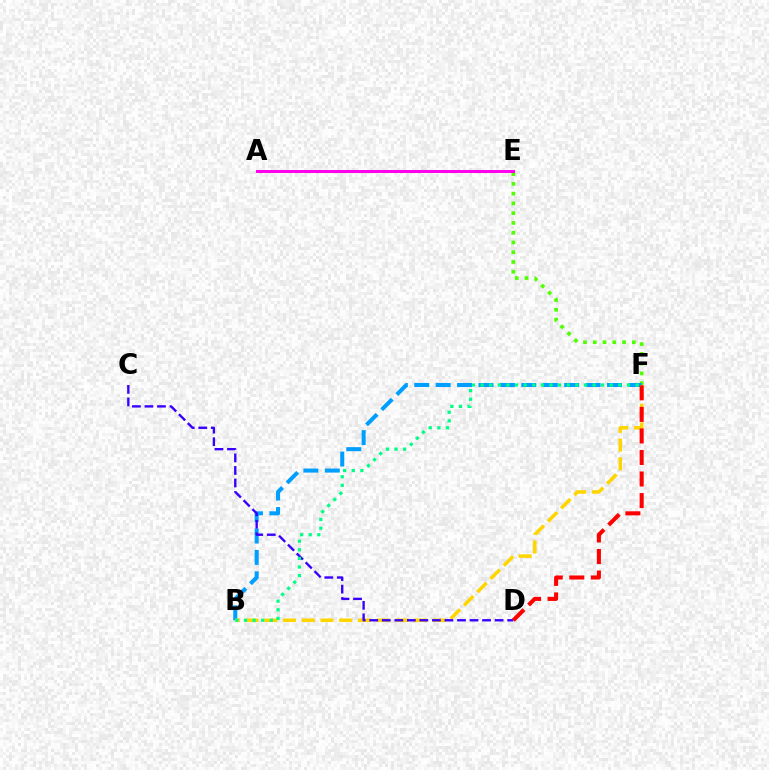{('E', 'F'): [{'color': '#4fff00', 'line_style': 'dotted', 'thickness': 2.65}], ('B', 'F'): [{'color': '#009eff', 'line_style': 'dashed', 'thickness': 2.91}, {'color': '#ffd500', 'line_style': 'dashed', 'thickness': 2.54}, {'color': '#00ff86', 'line_style': 'dotted', 'thickness': 2.34}], ('C', 'D'): [{'color': '#3700ff', 'line_style': 'dashed', 'thickness': 1.7}], ('A', 'E'): [{'color': '#ff00ed', 'line_style': 'solid', 'thickness': 2.16}], ('D', 'F'): [{'color': '#ff0000', 'line_style': 'dashed', 'thickness': 2.93}]}